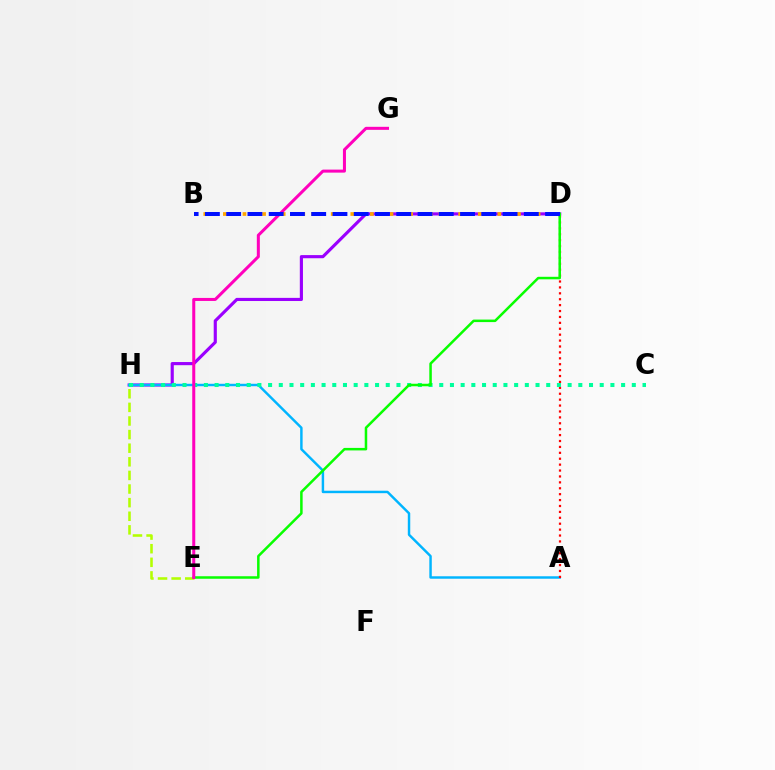{('E', 'H'): [{'color': '#b3ff00', 'line_style': 'dashed', 'thickness': 1.85}], ('D', 'H'): [{'color': '#9b00ff', 'line_style': 'solid', 'thickness': 2.26}], ('B', 'D'): [{'color': '#ffa500', 'line_style': 'dotted', 'thickness': 2.66}, {'color': '#0010ff', 'line_style': 'dashed', 'thickness': 2.89}], ('A', 'H'): [{'color': '#00b5ff', 'line_style': 'solid', 'thickness': 1.77}], ('A', 'D'): [{'color': '#ff0000', 'line_style': 'dotted', 'thickness': 1.61}], ('C', 'H'): [{'color': '#00ff9d', 'line_style': 'dotted', 'thickness': 2.91}], ('D', 'E'): [{'color': '#08ff00', 'line_style': 'solid', 'thickness': 1.81}], ('E', 'G'): [{'color': '#ff00bd', 'line_style': 'solid', 'thickness': 2.18}]}